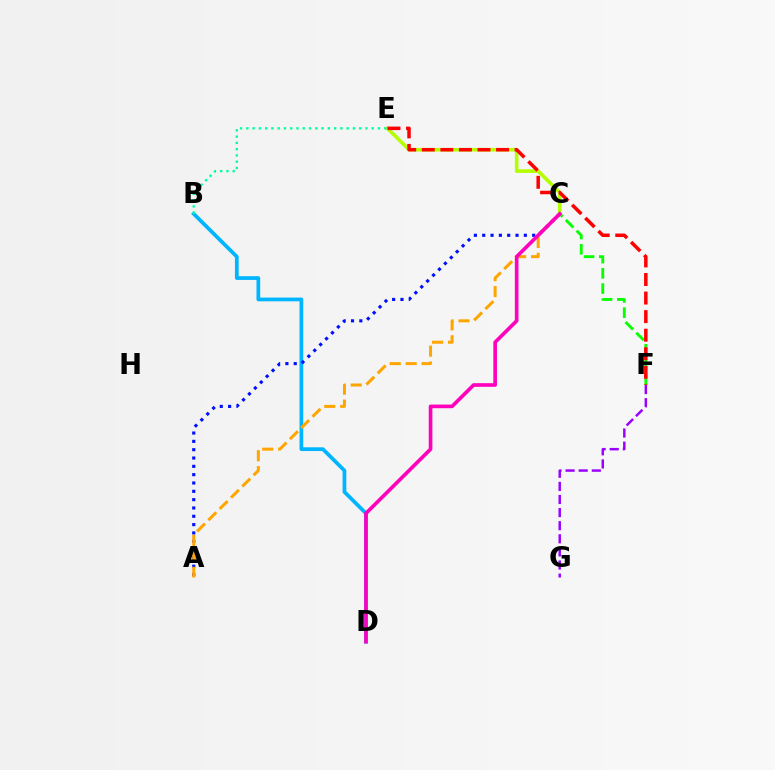{('C', 'E'): [{'color': '#b3ff00', 'line_style': 'solid', 'thickness': 2.6}], ('C', 'F'): [{'color': '#08ff00', 'line_style': 'dashed', 'thickness': 2.07}], ('B', 'D'): [{'color': '#00b5ff', 'line_style': 'solid', 'thickness': 2.69}], ('A', 'C'): [{'color': '#0010ff', 'line_style': 'dotted', 'thickness': 2.26}, {'color': '#ffa500', 'line_style': 'dashed', 'thickness': 2.17}], ('E', 'F'): [{'color': '#ff0000', 'line_style': 'dashed', 'thickness': 2.52}], ('F', 'G'): [{'color': '#9b00ff', 'line_style': 'dashed', 'thickness': 1.78}], ('B', 'E'): [{'color': '#00ff9d', 'line_style': 'dotted', 'thickness': 1.7}], ('C', 'D'): [{'color': '#ff00bd', 'line_style': 'solid', 'thickness': 2.62}]}